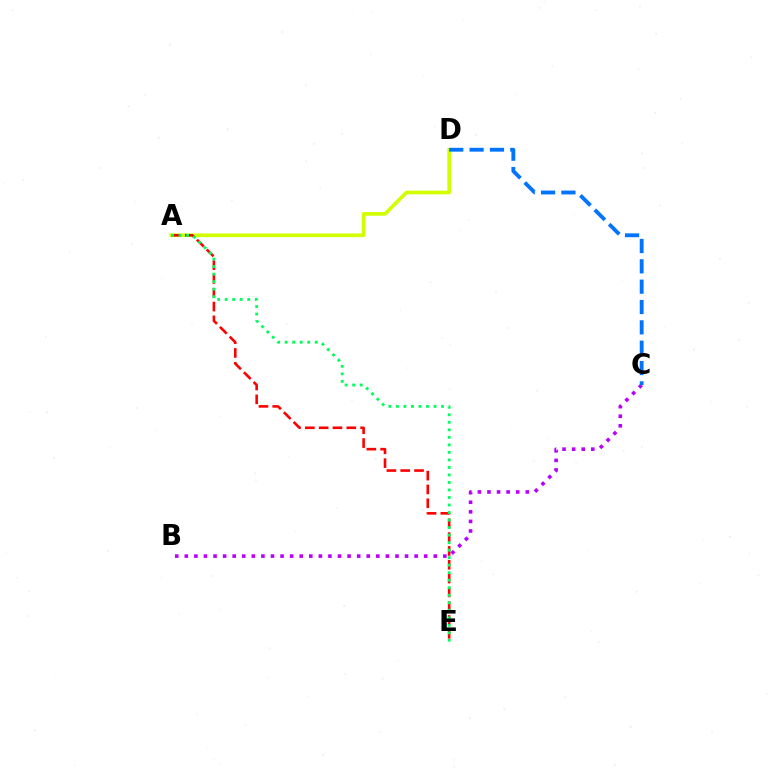{('A', 'D'): [{'color': '#d1ff00', 'line_style': 'solid', 'thickness': 2.65}], ('A', 'E'): [{'color': '#ff0000', 'line_style': 'dashed', 'thickness': 1.88}, {'color': '#00ff5c', 'line_style': 'dotted', 'thickness': 2.04}], ('B', 'C'): [{'color': '#b900ff', 'line_style': 'dotted', 'thickness': 2.6}], ('C', 'D'): [{'color': '#0074ff', 'line_style': 'dashed', 'thickness': 2.76}]}